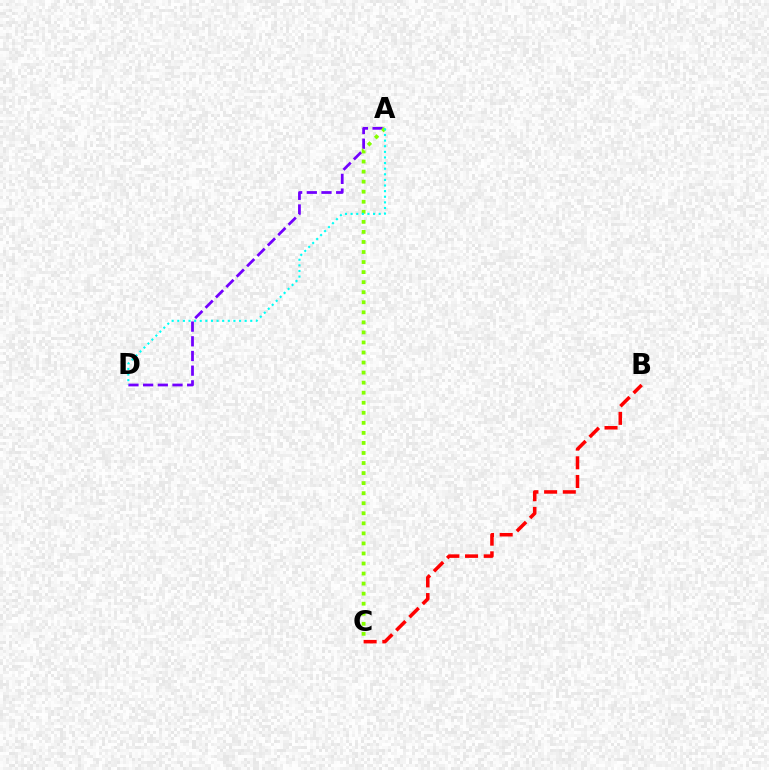{('B', 'C'): [{'color': '#ff0000', 'line_style': 'dashed', 'thickness': 2.54}], ('A', 'D'): [{'color': '#7200ff', 'line_style': 'dashed', 'thickness': 1.99}, {'color': '#00fff6', 'line_style': 'dotted', 'thickness': 1.53}], ('A', 'C'): [{'color': '#84ff00', 'line_style': 'dotted', 'thickness': 2.73}]}